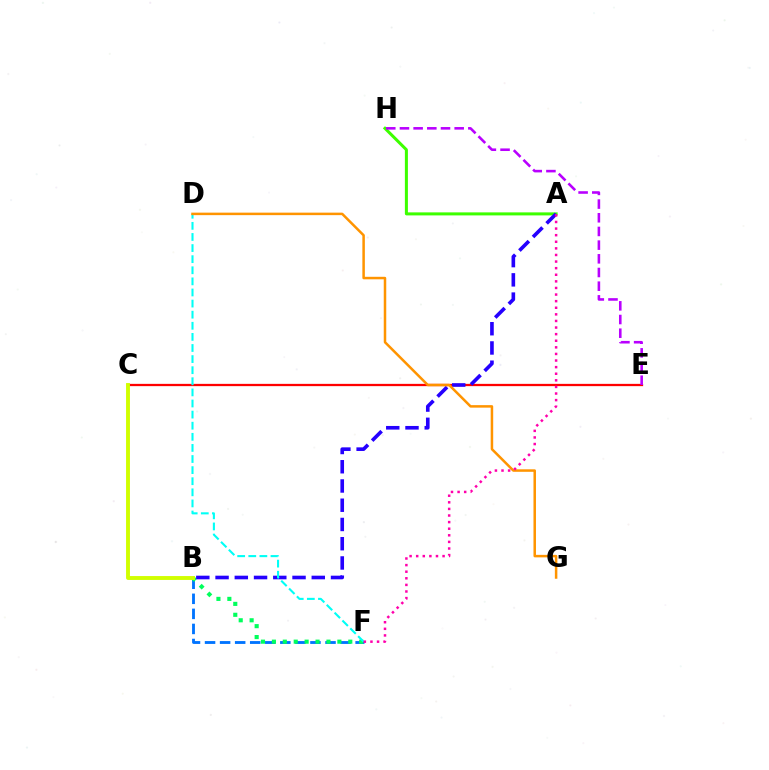{('B', 'F'): [{'color': '#0074ff', 'line_style': 'dashed', 'thickness': 2.05}, {'color': '#00ff5c', 'line_style': 'dotted', 'thickness': 2.97}], ('C', 'E'): [{'color': '#ff0000', 'line_style': 'solid', 'thickness': 1.64}], ('A', 'H'): [{'color': '#3dff00', 'line_style': 'solid', 'thickness': 2.18}], ('A', 'B'): [{'color': '#2500ff', 'line_style': 'dashed', 'thickness': 2.61}], ('D', 'F'): [{'color': '#00fff6', 'line_style': 'dashed', 'thickness': 1.51}], ('D', 'G'): [{'color': '#ff9400', 'line_style': 'solid', 'thickness': 1.81}], ('B', 'C'): [{'color': '#d1ff00', 'line_style': 'solid', 'thickness': 2.8}], ('A', 'F'): [{'color': '#ff00ac', 'line_style': 'dotted', 'thickness': 1.79}], ('E', 'H'): [{'color': '#b900ff', 'line_style': 'dashed', 'thickness': 1.86}]}